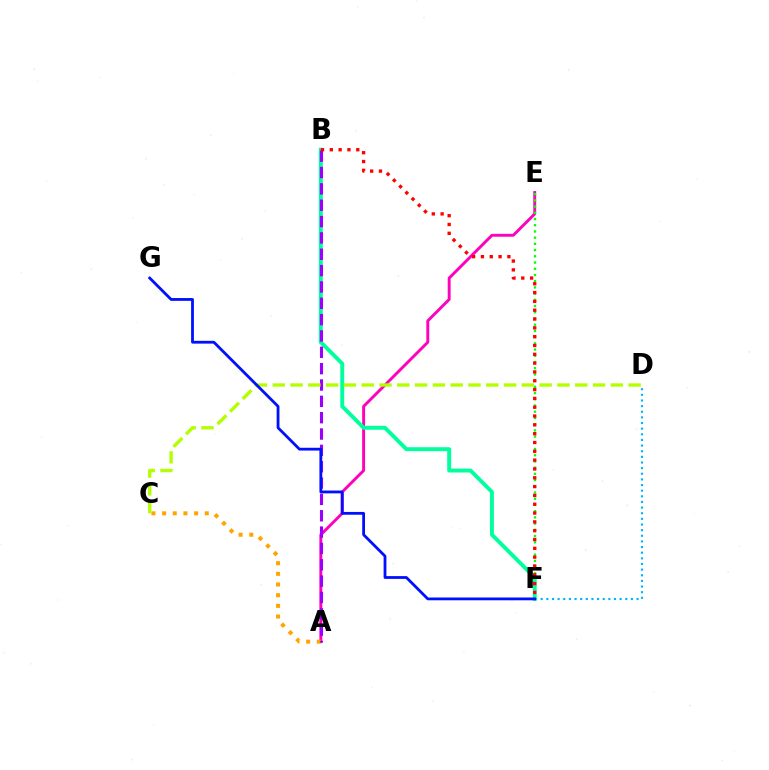{('A', 'E'): [{'color': '#ff00bd', 'line_style': 'solid', 'thickness': 2.09}], ('D', 'F'): [{'color': '#00b5ff', 'line_style': 'dotted', 'thickness': 1.53}], ('A', 'C'): [{'color': '#ffa500', 'line_style': 'dotted', 'thickness': 2.9}], ('E', 'F'): [{'color': '#08ff00', 'line_style': 'dotted', 'thickness': 1.69}], ('B', 'F'): [{'color': '#00ff9d', 'line_style': 'solid', 'thickness': 2.81}, {'color': '#ff0000', 'line_style': 'dotted', 'thickness': 2.4}], ('A', 'B'): [{'color': '#9b00ff', 'line_style': 'dashed', 'thickness': 2.22}], ('C', 'D'): [{'color': '#b3ff00', 'line_style': 'dashed', 'thickness': 2.42}], ('F', 'G'): [{'color': '#0010ff', 'line_style': 'solid', 'thickness': 2.01}]}